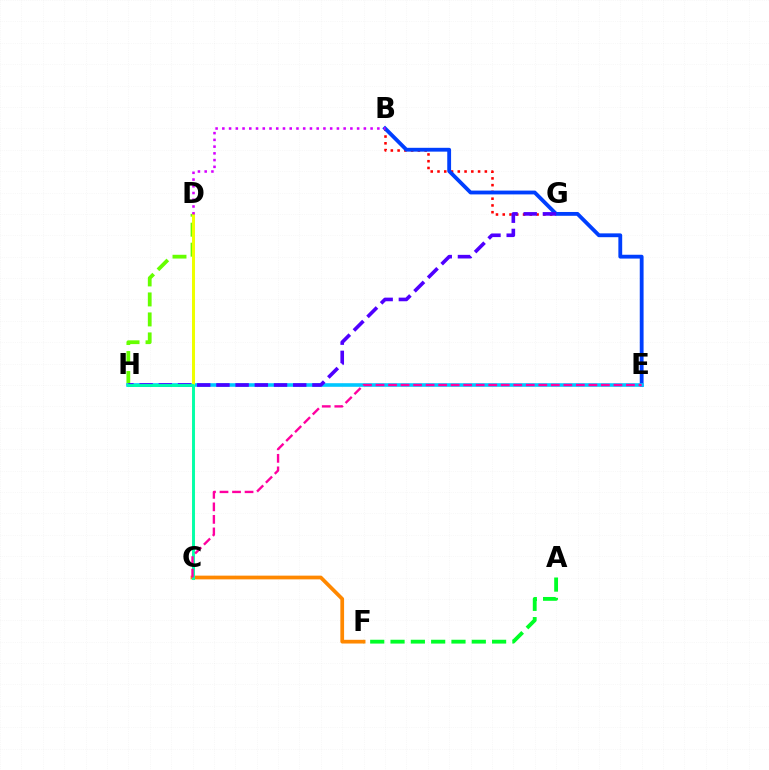{('B', 'G'): [{'color': '#ff0000', 'line_style': 'dotted', 'thickness': 1.84}], ('B', 'E'): [{'color': '#003fff', 'line_style': 'solid', 'thickness': 2.75}], ('D', 'H'): [{'color': '#66ff00', 'line_style': 'dashed', 'thickness': 2.72}], ('E', 'H'): [{'color': '#00c7ff', 'line_style': 'solid', 'thickness': 2.59}], ('G', 'H'): [{'color': '#4f00ff', 'line_style': 'dashed', 'thickness': 2.61}], ('C', 'D'): [{'color': '#eeff00', 'line_style': 'solid', 'thickness': 2.18}], ('B', 'D'): [{'color': '#d600ff', 'line_style': 'dotted', 'thickness': 1.83}], ('A', 'F'): [{'color': '#00ff27', 'line_style': 'dashed', 'thickness': 2.76}], ('C', 'F'): [{'color': '#ff8800', 'line_style': 'solid', 'thickness': 2.68}], ('C', 'H'): [{'color': '#00ffaf', 'line_style': 'solid', 'thickness': 2.08}], ('C', 'E'): [{'color': '#ff00a0', 'line_style': 'dashed', 'thickness': 1.7}]}